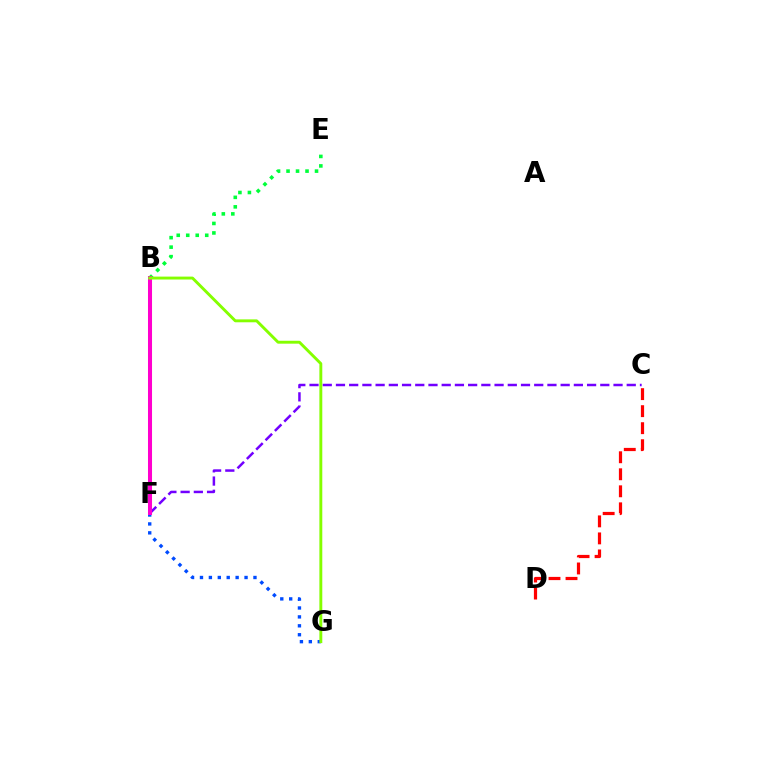{('B', 'F'): [{'color': '#ffbd00', 'line_style': 'solid', 'thickness': 2.19}, {'color': '#00fff6', 'line_style': 'dashed', 'thickness': 2.6}, {'color': '#ff00cf', 'line_style': 'solid', 'thickness': 2.9}], ('B', 'E'): [{'color': '#00ff39', 'line_style': 'dotted', 'thickness': 2.58}], ('C', 'F'): [{'color': '#7200ff', 'line_style': 'dashed', 'thickness': 1.8}], ('F', 'G'): [{'color': '#004bff', 'line_style': 'dotted', 'thickness': 2.42}], ('C', 'D'): [{'color': '#ff0000', 'line_style': 'dashed', 'thickness': 2.31}], ('B', 'G'): [{'color': '#84ff00', 'line_style': 'solid', 'thickness': 2.09}]}